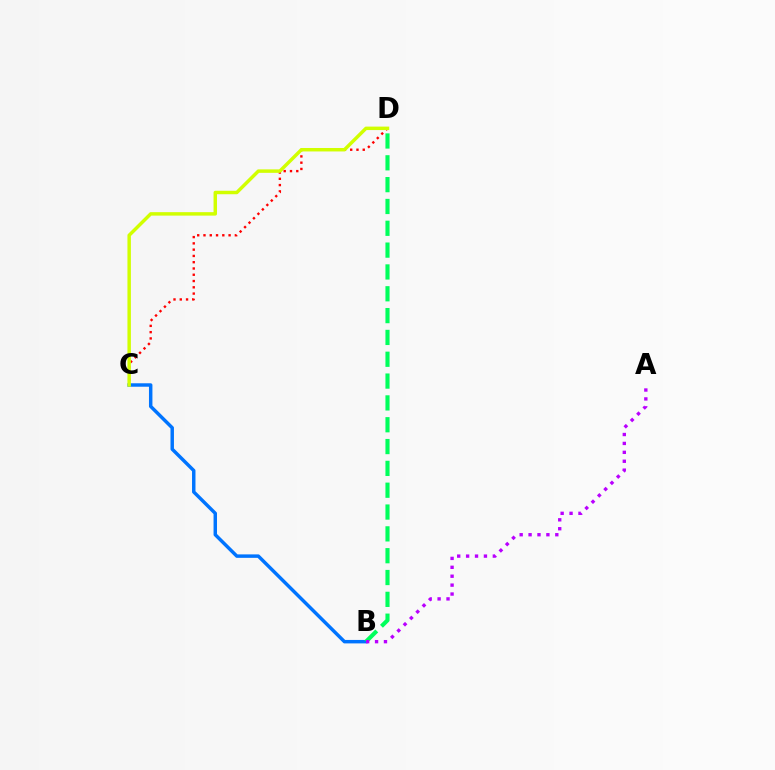{('B', 'C'): [{'color': '#0074ff', 'line_style': 'solid', 'thickness': 2.49}], ('C', 'D'): [{'color': '#ff0000', 'line_style': 'dotted', 'thickness': 1.71}, {'color': '#d1ff00', 'line_style': 'solid', 'thickness': 2.49}], ('B', 'D'): [{'color': '#00ff5c', 'line_style': 'dashed', 'thickness': 2.97}], ('A', 'B'): [{'color': '#b900ff', 'line_style': 'dotted', 'thickness': 2.42}]}